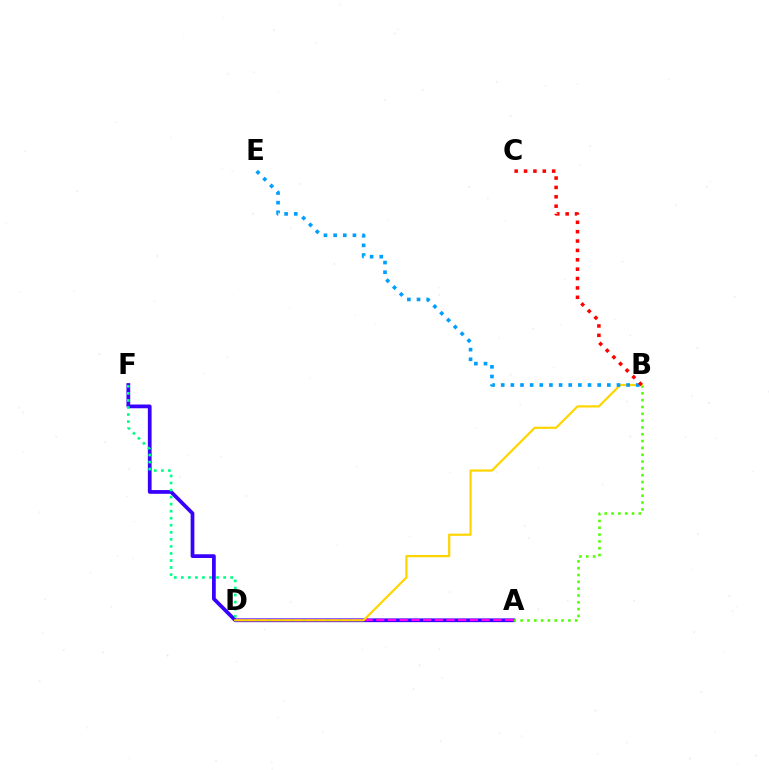{('A', 'F'): [{'color': '#3700ff', 'line_style': 'solid', 'thickness': 2.69}], ('D', 'F'): [{'color': '#00ff86', 'line_style': 'dotted', 'thickness': 1.92}], ('A', 'D'): [{'color': '#ff00ed', 'line_style': 'dashed', 'thickness': 1.59}], ('B', 'D'): [{'color': '#ffd500', 'line_style': 'solid', 'thickness': 1.59}], ('B', 'E'): [{'color': '#009eff', 'line_style': 'dotted', 'thickness': 2.62}], ('B', 'C'): [{'color': '#ff0000', 'line_style': 'dotted', 'thickness': 2.55}], ('A', 'B'): [{'color': '#4fff00', 'line_style': 'dotted', 'thickness': 1.85}]}